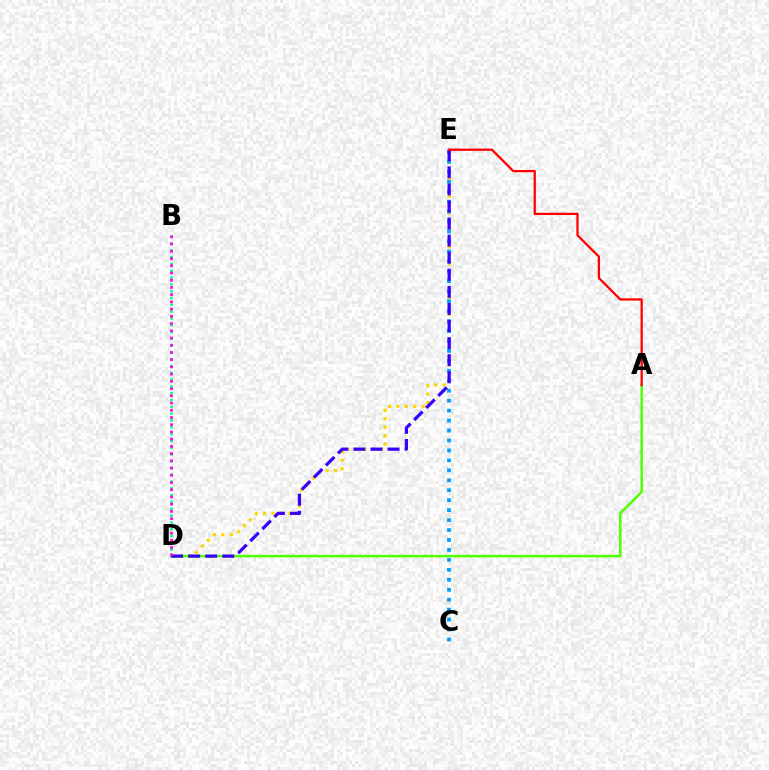{('D', 'E'): [{'color': '#ffd500', 'line_style': 'dotted', 'thickness': 2.29}, {'color': '#3700ff', 'line_style': 'dashed', 'thickness': 2.32}], ('C', 'E'): [{'color': '#009eff', 'line_style': 'dotted', 'thickness': 2.7}], ('B', 'D'): [{'color': '#00ff86', 'line_style': 'dotted', 'thickness': 1.85}, {'color': '#ff00ed', 'line_style': 'dotted', 'thickness': 1.96}], ('A', 'D'): [{'color': '#4fff00', 'line_style': 'solid', 'thickness': 1.78}], ('A', 'E'): [{'color': '#ff0000', 'line_style': 'solid', 'thickness': 1.63}]}